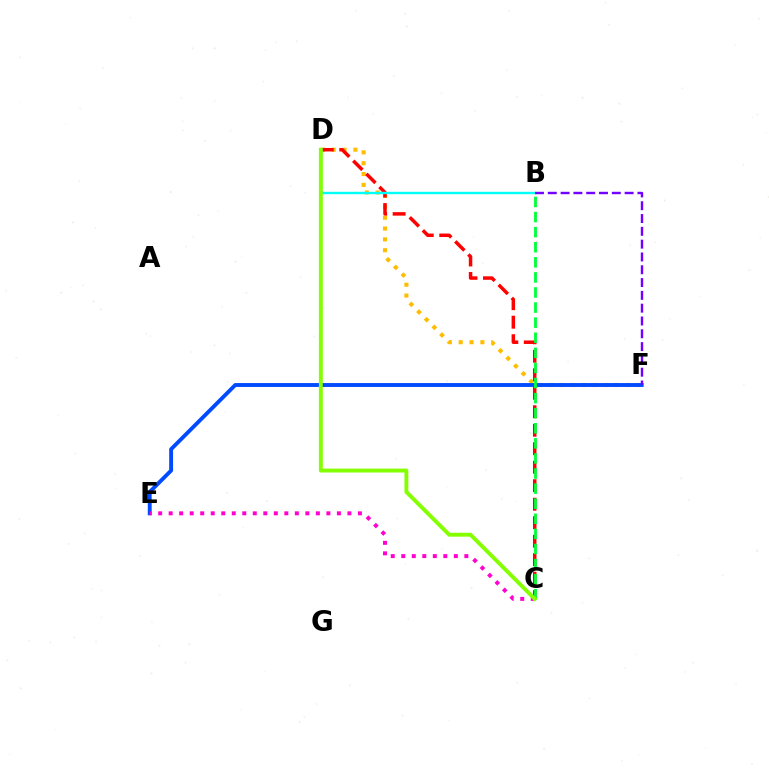{('D', 'F'): [{'color': '#ffbd00', 'line_style': 'dotted', 'thickness': 2.95}], ('E', 'F'): [{'color': '#004bff', 'line_style': 'solid', 'thickness': 2.79}], ('C', 'E'): [{'color': '#ff00cf', 'line_style': 'dotted', 'thickness': 2.86}], ('C', 'D'): [{'color': '#ff0000', 'line_style': 'dashed', 'thickness': 2.51}, {'color': '#84ff00', 'line_style': 'solid', 'thickness': 2.81}], ('B', 'D'): [{'color': '#00fff6', 'line_style': 'solid', 'thickness': 1.71}], ('B', 'C'): [{'color': '#00ff39', 'line_style': 'dashed', 'thickness': 2.05}], ('B', 'F'): [{'color': '#7200ff', 'line_style': 'dashed', 'thickness': 1.74}]}